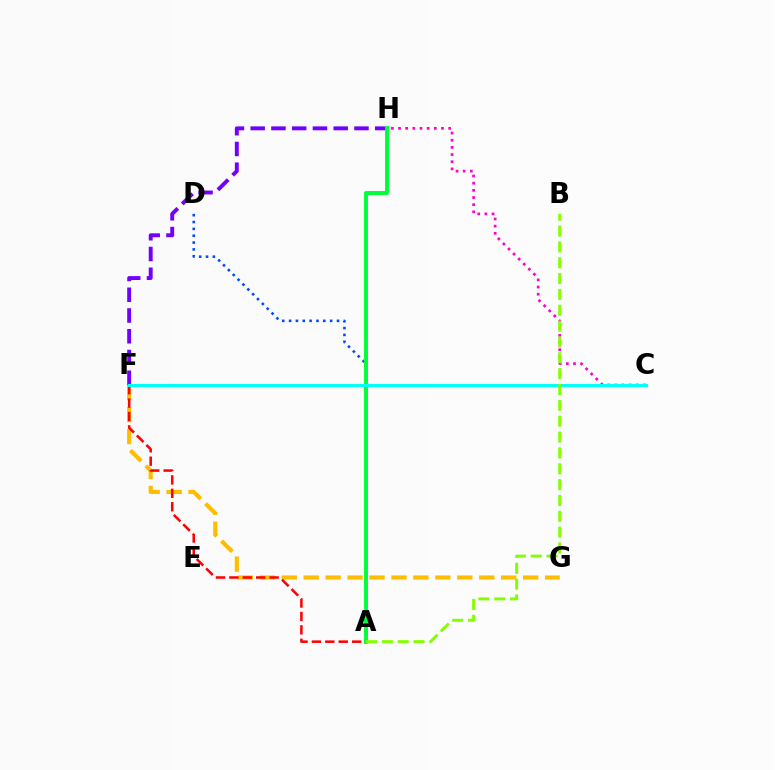{('A', 'D'): [{'color': '#004bff', 'line_style': 'dotted', 'thickness': 1.86}], ('F', 'H'): [{'color': '#7200ff', 'line_style': 'dashed', 'thickness': 2.82}], ('F', 'G'): [{'color': '#ffbd00', 'line_style': 'dashed', 'thickness': 2.98}], ('C', 'H'): [{'color': '#ff00cf', 'line_style': 'dotted', 'thickness': 1.95}], ('A', 'F'): [{'color': '#ff0000', 'line_style': 'dashed', 'thickness': 1.82}], ('A', 'H'): [{'color': '#00ff39', 'line_style': 'solid', 'thickness': 2.82}], ('C', 'F'): [{'color': '#00fff6', 'line_style': 'solid', 'thickness': 2.21}], ('A', 'B'): [{'color': '#84ff00', 'line_style': 'dashed', 'thickness': 2.15}]}